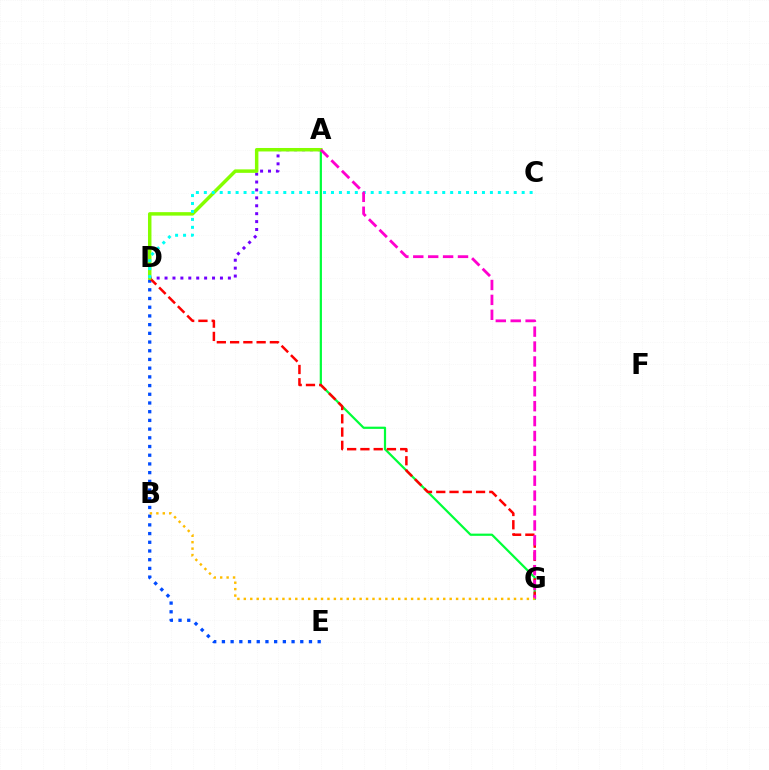{('A', 'D'): [{'color': '#7200ff', 'line_style': 'dotted', 'thickness': 2.15}, {'color': '#84ff00', 'line_style': 'solid', 'thickness': 2.5}], ('A', 'G'): [{'color': '#00ff39', 'line_style': 'solid', 'thickness': 1.59}, {'color': '#ff00cf', 'line_style': 'dashed', 'thickness': 2.03}], ('D', 'E'): [{'color': '#004bff', 'line_style': 'dotted', 'thickness': 2.37}], ('D', 'G'): [{'color': '#ff0000', 'line_style': 'dashed', 'thickness': 1.8}], ('C', 'D'): [{'color': '#00fff6', 'line_style': 'dotted', 'thickness': 2.16}], ('B', 'G'): [{'color': '#ffbd00', 'line_style': 'dotted', 'thickness': 1.75}]}